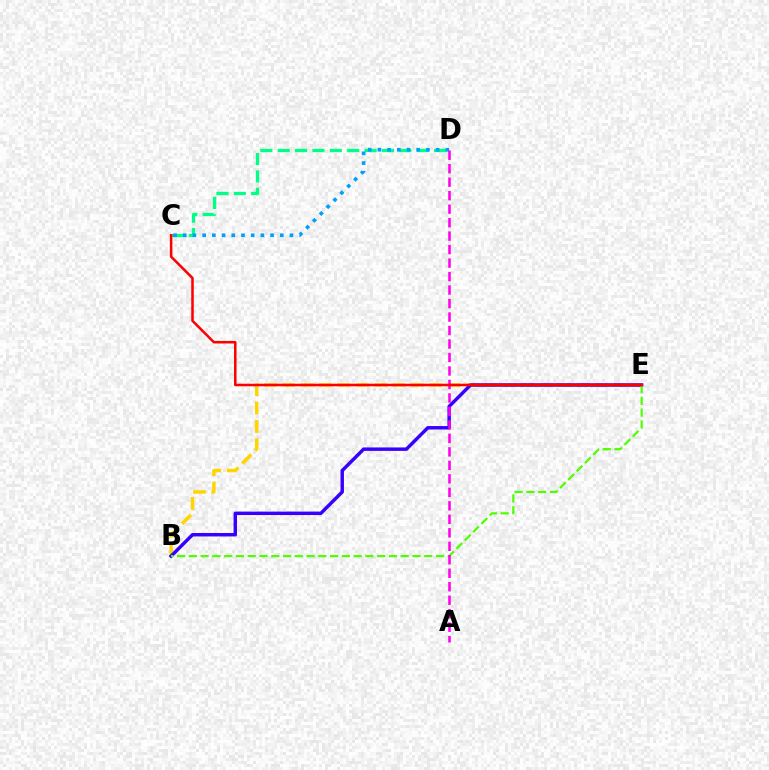{('C', 'D'): [{'color': '#00ff86', 'line_style': 'dashed', 'thickness': 2.36}, {'color': '#009eff', 'line_style': 'dotted', 'thickness': 2.64}], ('B', 'E'): [{'color': '#ffd500', 'line_style': 'dashed', 'thickness': 2.5}, {'color': '#3700ff', 'line_style': 'solid', 'thickness': 2.48}, {'color': '#4fff00', 'line_style': 'dashed', 'thickness': 1.6}], ('A', 'D'): [{'color': '#ff00ed', 'line_style': 'dashed', 'thickness': 1.83}], ('C', 'E'): [{'color': '#ff0000', 'line_style': 'solid', 'thickness': 1.82}]}